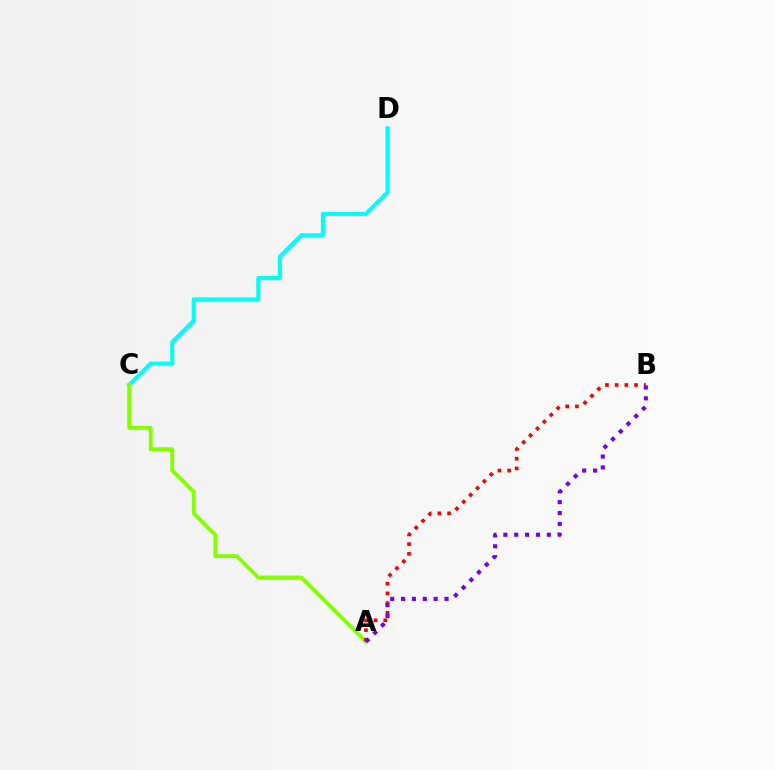{('C', 'D'): [{'color': '#00fff6', 'line_style': 'solid', 'thickness': 2.94}], ('A', 'C'): [{'color': '#84ff00', 'line_style': 'solid', 'thickness': 2.78}], ('A', 'B'): [{'color': '#ff0000', 'line_style': 'dotted', 'thickness': 2.64}, {'color': '#7200ff', 'line_style': 'dotted', 'thickness': 2.95}]}